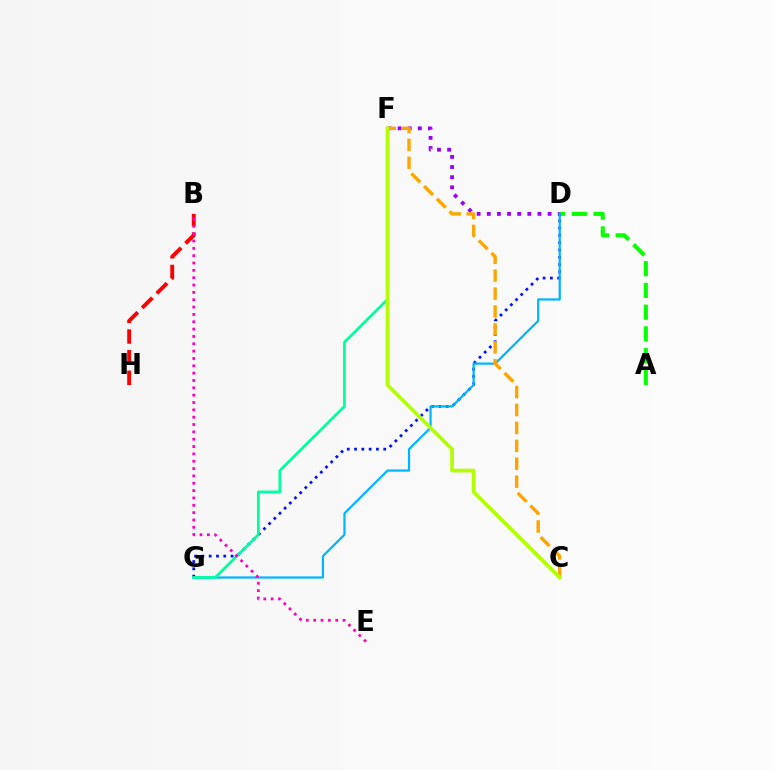{('B', 'H'): [{'color': '#ff0000', 'line_style': 'dashed', 'thickness': 2.8}], ('D', 'F'): [{'color': '#9b00ff', 'line_style': 'dotted', 'thickness': 2.75}], ('A', 'D'): [{'color': '#08ff00', 'line_style': 'dashed', 'thickness': 2.95}], ('D', 'G'): [{'color': '#0010ff', 'line_style': 'dotted', 'thickness': 1.98}, {'color': '#00b5ff', 'line_style': 'solid', 'thickness': 1.6}], ('C', 'F'): [{'color': '#ffa500', 'line_style': 'dashed', 'thickness': 2.43}, {'color': '#b3ff00', 'line_style': 'solid', 'thickness': 2.68}], ('F', 'G'): [{'color': '#00ff9d', 'line_style': 'solid', 'thickness': 1.99}], ('B', 'E'): [{'color': '#ff00bd', 'line_style': 'dotted', 'thickness': 1.99}]}